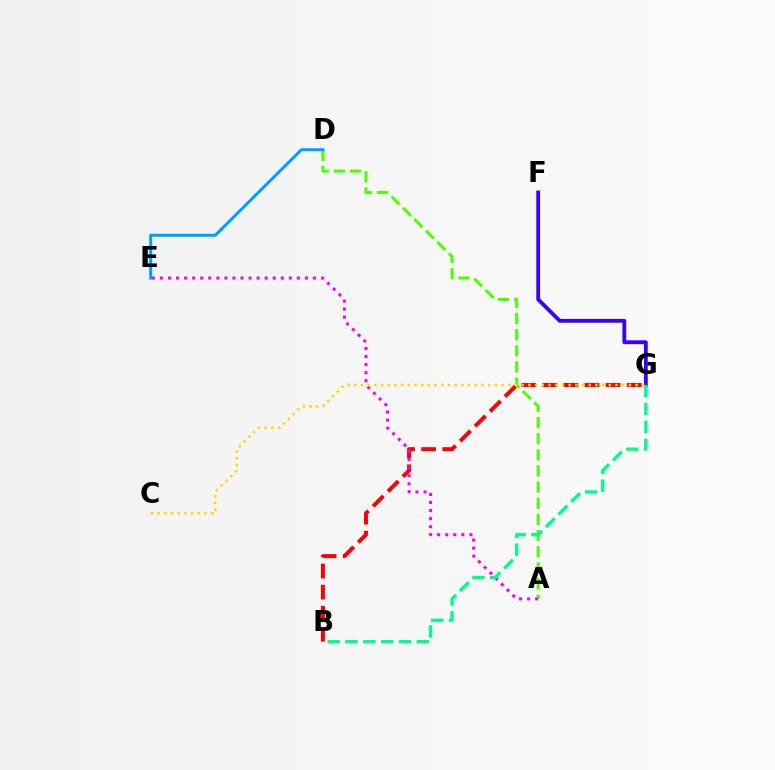{('B', 'G'): [{'color': '#ff0000', 'line_style': 'dashed', 'thickness': 2.87}, {'color': '#00ff86', 'line_style': 'dashed', 'thickness': 2.42}], ('A', 'D'): [{'color': '#4fff00', 'line_style': 'dashed', 'thickness': 2.19}], ('F', 'G'): [{'color': '#3700ff', 'line_style': 'solid', 'thickness': 2.76}], ('A', 'E'): [{'color': '#ff00ed', 'line_style': 'dotted', 'thickness': 2.19}], ('C', 'G'): [{'color': '#ffd500', 'line_style': 'dotted', 'thickness': 1.82}], ('D', 'E'): [{'color': '#009eff', 'line_style': 'solid', 'thickness': 2.16}]}